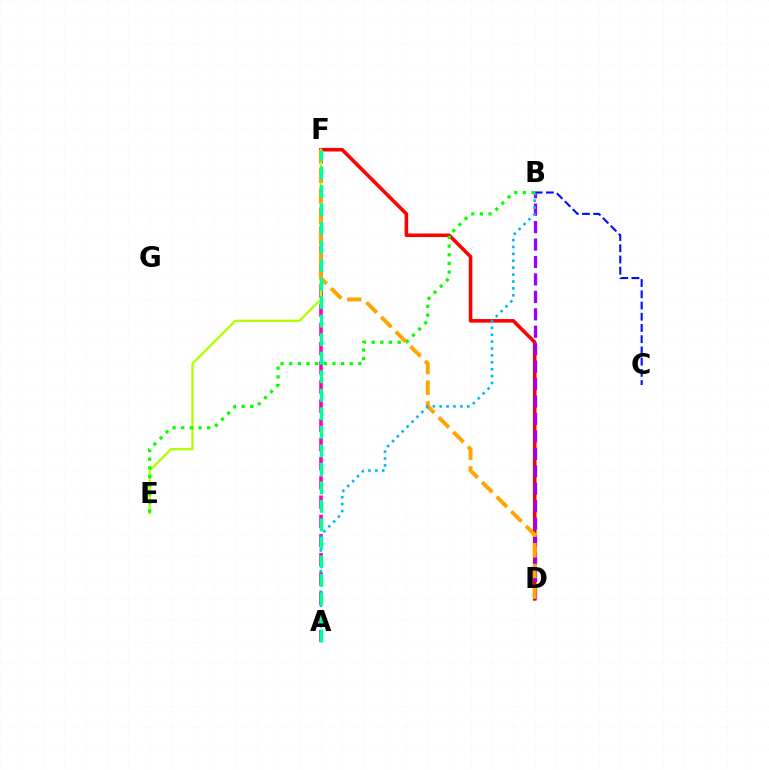{('D', 'F'): [{'color': '#ff0000', 'line_style': 'solid', 'thickness': 2.56}, {'color': '#ffa500', 'line_style': 'dashed', 'thickness': 2.81}], ('A', 'F'): [{'color': '#ff00bd', 'line_style': 'dashed', 'thickness': 2.61}, {'color': '#00ff9d', 'line_style': 'dashed', 'thickness': 2.52}], ('B', 'C'): [{'color': '#0010ff', 'line_style': 'dashed', 'thickness': 1.53}], ('E', 'F'): [{'color': '#b3ff00', 'line_style': 'solid', 'thickness': 1.66}], ('B', 'D'): [{'color': '#9b00ff', 'line_style': 'dashed', 'thickness': 2.37}], ('A', 'B'): [{'color': '#00b5ff', 'line_style': 'dotted', 'thickness': 1.87}], ('B', 'E'): [{'color': '#08ff00', 'line_style': 'dotted', 'thickness': 2.35}]}